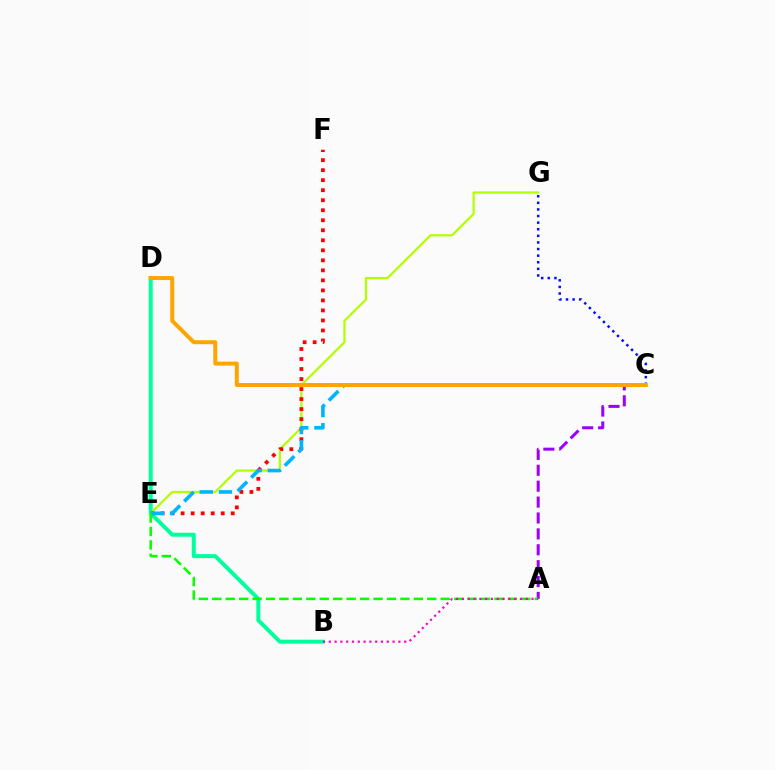{('B', 'D'): [{'color': '#00ff9d', 'line_style': 'solid', 'thickness': 2.86}], ('E', 'G'): [{'color': '#b3ff00', 'line_style': 'solid', 'thickness': 1.6}], ('C', 'G'): [{'color': '#0010ff', 'line_style': 'dotted', 'thickness': 1.79}], ('E', 'F'): [{'color': '#ff0000', 'line_style': 'dotted', 'thickness': 2.72}], ('C', 'E'): [{'color': '#00b5ff', 'line_style': 'dashed', 'thickness': 2.61}], ('A', 'C'): [{'color': '#9b00ff', 'line_style': 'dashed', 'thickness': 2.16}], ('A', 'E'): [{'color': '#08ff00', 'line_style': 'dashed', 'thickness': 1.83}], ('C', 'D'): [{'color': '#ffa500', 'line_style': 'solid', 'thickness': 2.87}], ('A', 'B'): [{'color': '#ff00bd', 'line_style': 'dotted', 'thickness': 1.58}]}